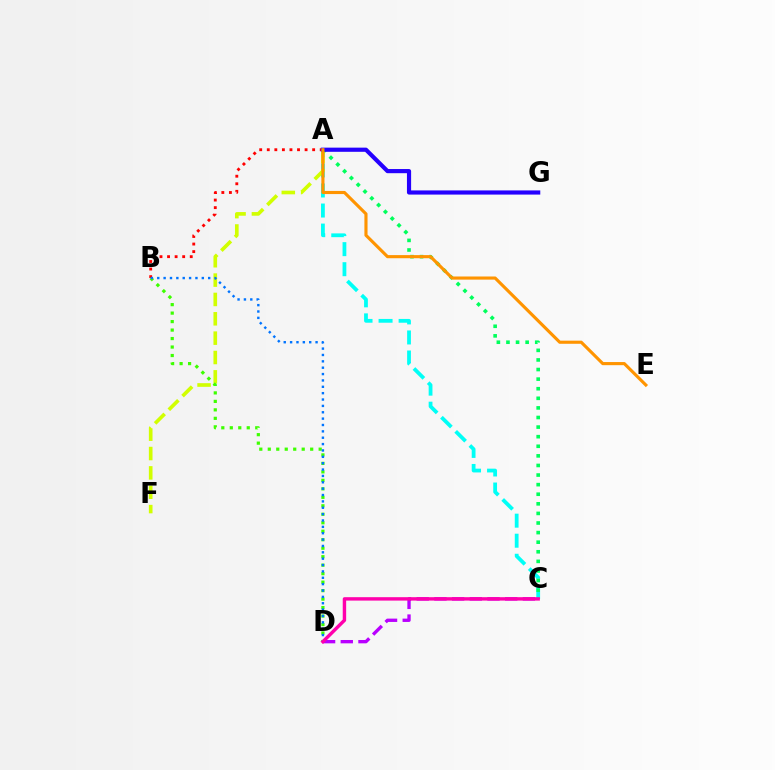{('A', 'C'): [{'color': '#00fff6', 'line_style': 'dashed', 'thickness': 2.72}, {'color': '#00ff5c', 'line_style': 'dotted', 'thickness': 2.61}], ('A', 'B'): [{'color': '#ff0000', 'line_style': 'dotted', 'thickness': 2.05}], ('A', 'F'): [{'color': '#d1ff00', 'line_style': 'dashed', 'thickness': 2.63}], ('A', 'G'): [{'color': '#2500ff', 'line_style': 'solid', 'thickness': 3.0}], ('A', 'E'): [{'color': '#ff9400', 'line_style': 'solid', 'thickness': 2.25}], ('B', 'D'): [{'color': '#3dff00', 'line_style': 'dotted', 'thickness': 2.3}, {'color': '#0074ff', 'line_style': 'dotted', 'thickness': 1.73}], ('C', 'D'): [{'color': '#b900ff', 'line_style': 'dashed', 'thickness': 2.4}, {'color': '#ff00ac', 'line_style': 'solid', 'thickness': 2.46}]}